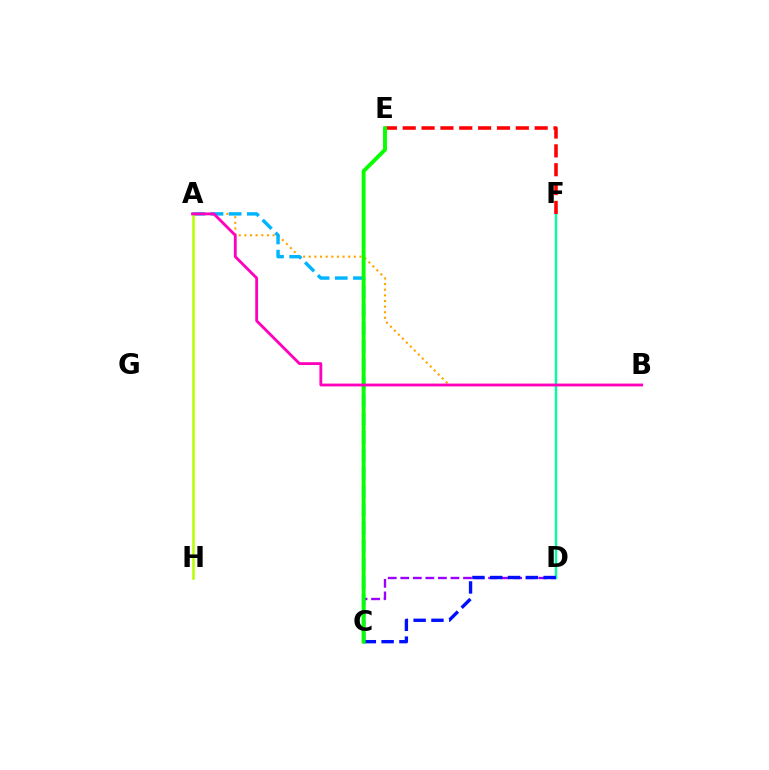{('D', 'F'): [{'color': '#00ff9d', 'line_style': 'solid', 'thickness': 1.72}], ('A', 'B'): [{'color': '#ffa500', 'line_style': 'dotted', 'thickness': 1.53}, {'color': '#ff00bd', 'line_style': 'solid', 'thickness': 2.04}], ('A', 'C'): [{'color': '#00b5ff', 'line_style': 'dashed', 'thickness': 2.47}], ('C', 'D'): [{'color': '#9b00ff', 'line_style': 'dashed', 'thickness': 1.7}, {'color': '#0010ff', 'line_style': 'dashed', 'thickness': 2.42}], ('E', 'F'): [{'color': '#ff0000', 'line_style': 'dashed', 'thickness': 2.56}], ('A', 'H'): [{'color': '#b3ff00', 'line_style': 'solid', 'thickness': 1.8}], ('C', 'E'): [{'color': '#08ff00', 'line_style': 'solid', 'thickness': 2.82}]}